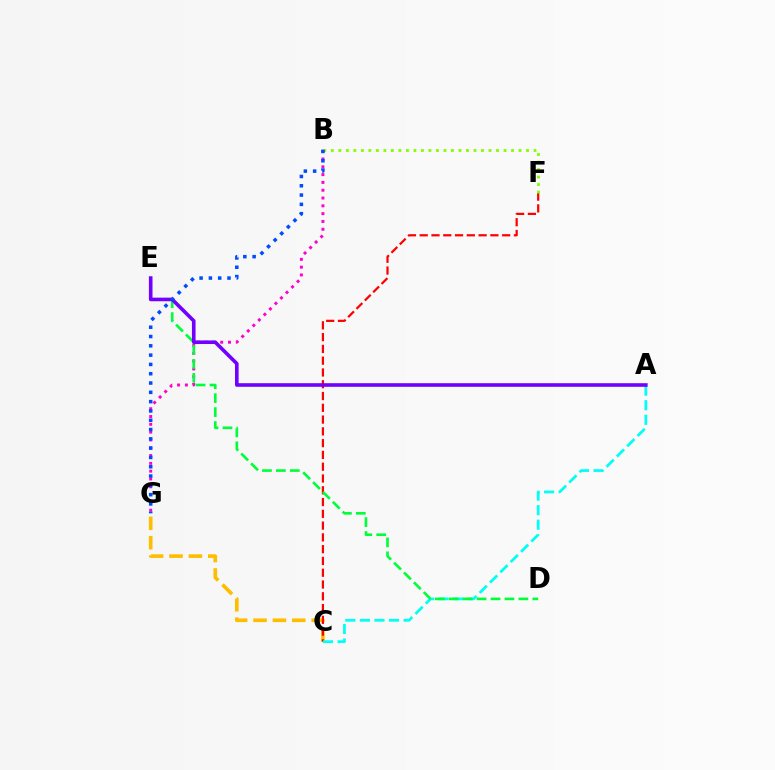{('C', 'G'): [{'color': '#ffbd00', 'line_style': 'dashed', 'thickness': 2.63}], ('C', 'F'): [{'color': '#ff0000', 'line_style': 'dashed', 'thickness': 1.6}], ('B', 'F'): [{'color': '#84ff00', 'line_style': 'dotted', 'thickness': 2.04}], ('B', 'G'): [{'color': '#ff00cf', 'line_style': 'dotted', 'thickness': 2.12}, {'color': '#004bff', 'line_style': 'dotted', 'thickness': 2.53}], ('A', 'C'): [{'color': '#00fff6', 'line_style': 'dashed', 'thickness': 1.98}], ('D', 'E'): [{'color': '#00ff39', 'line_style': 'dashed', 'thickness': 1.89}], ('A', 'E'): [{'color': '#7200ff', 'line_style': 'solid', 'thickness': 2.6}]}